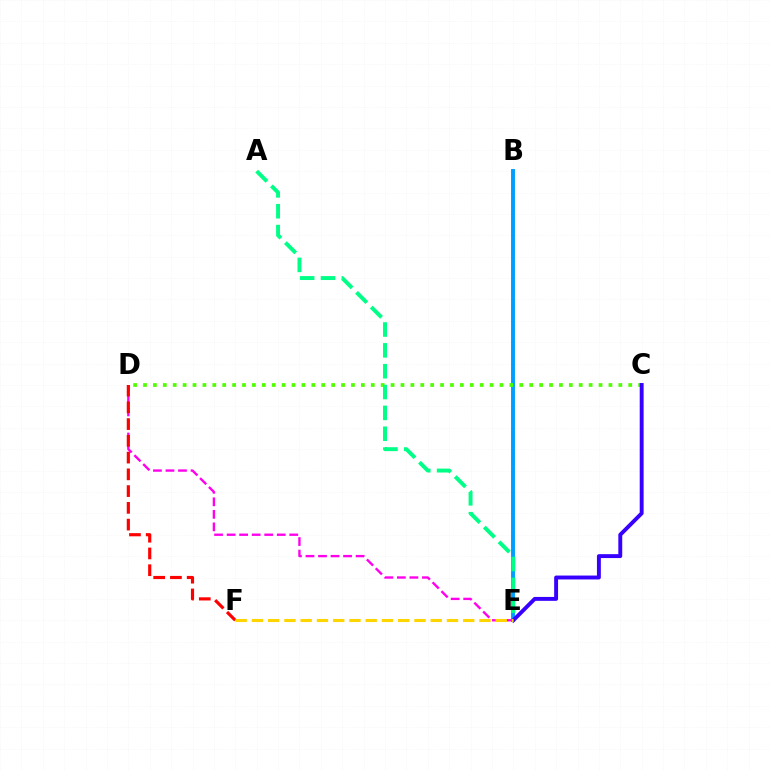{('B', 'E'): [{'color': '#009eff', 'line_style': 'solid', 'thickness': 2.81}], ('C', 'D'): [{'color': '#4fff00', 'line_style': 'dotted', 'thickness': 2.69}], ('A', 'E'): [{'color': '#00ff86', 'line_style': 'dashed', 'thickness': 2.83}], ('C', 'E'): [{'color': '#3700ff', 'line_style': 'solid', 'thickness': 2.81}], ('D', 'E'): [{'color': '#ff00ed', 'line_style': 'dashed', 'thickness': 1.7}], ('D', 'F'): [{'color': '#ff0000', 'line_style': 'dashed', 'thickness': 2.28}], ('E', 'F'): [{'color': '#ffd500', 'line_style': 'dashed', 'thickness': 2.21}]}